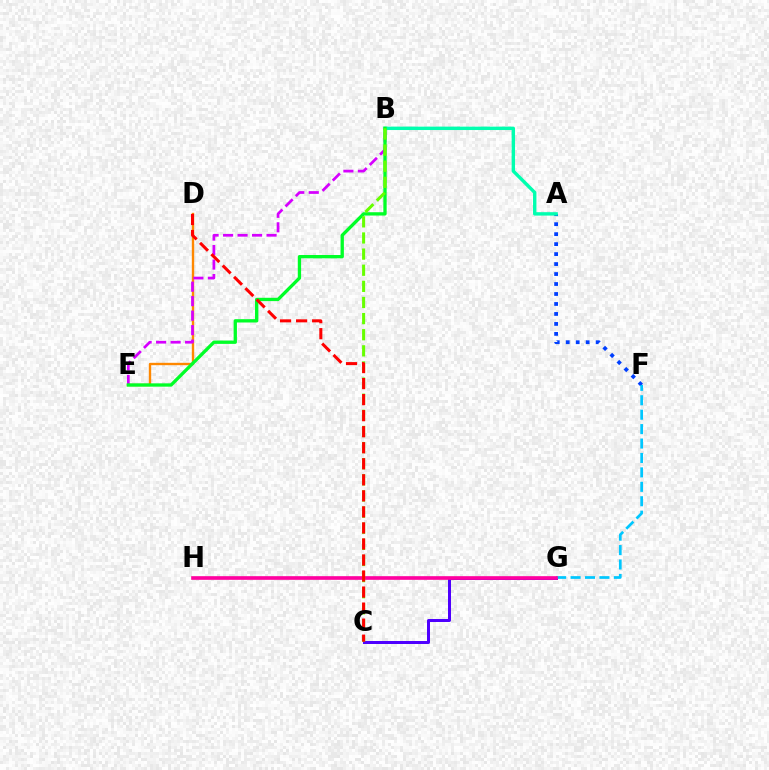{('A', 'F'): [{'color': '#003fff', 'line_style': 'dotted', 'thickness': 2.71}], ('D', 'E'): [{'color': '#ff8800', 'line_style': 'solid', 'thickness': 1.71}], ('A', 'B'): [{'color': '#00ffaf', 'line_style': 'solid', 'thickness': 2.45}], ('B', 'E'): [{'color': '#d600ff', 'line_style': 'dashed', 'thickness': 1.97}, {'color': '#00ff27', 'line_style': 'solid', 'thickness': 2.39}], ('G', 'H'): [{'color': '#eeff00', 'line_style': 'dotted', 'thickness': 1.51}, {'color': '#ff00a0', 'line_style': 'solid', 'thickness': 2.62}], ('C', 'G'): [{'color': '#4f00ff', 'line_style': 'solid', 'thickness': 2.16}], ('F', 'G'): [{'color': '#00c7ff', 'line_style': 'dashed', 'thickness': 1.96}], ('B', 'C'): [{'color': '#66ff00', 'line_style': 'dashed', 'thickness': 2.19}], ('C', 'D'): [{'color': '#ff0000', 'line_style': 'dashed', 'thickness': 2.18}]}